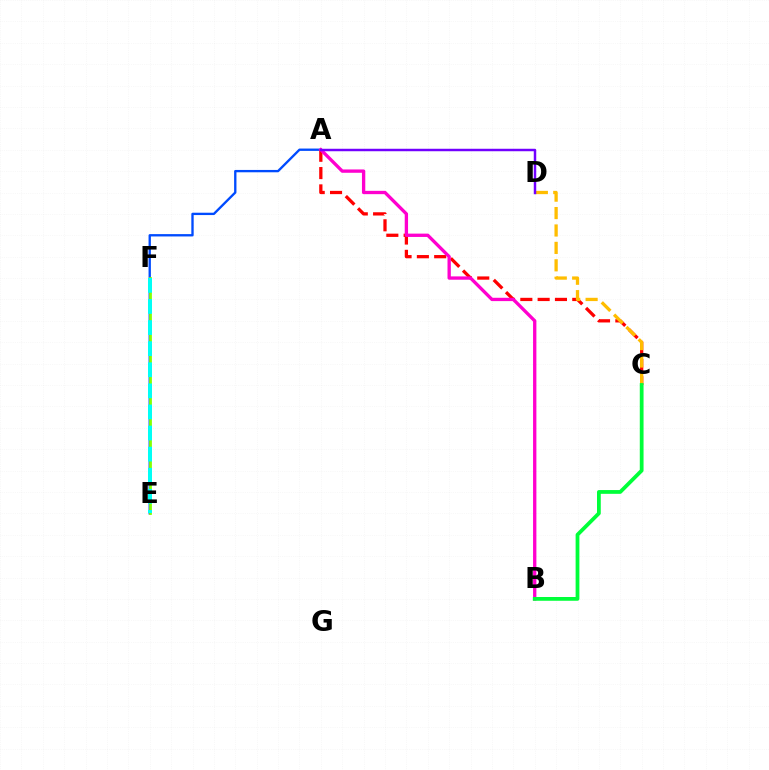{('A', 'E'): [{'color': '#004bff', 'line_style': 'solid', 'thickness': 1.69}], ('E', 'F'): [{'color': '#84ff00', 'line_style': 'solid', 'thickness': 2.0}, {'color': '#00fff6', 'line_style': 'dashed', 'thickness': 2.87}], ('A', 'C'): [{'color': '#ff0000', 'line_style': 'dashed', 'thickness': 2.35}], ('C', 'D'): [{'color': '#ffbd00', 'line_style': 'dashed', 'thickness': 2.37}], ('A', 'B'): [{'color': '#ff00cf', 'line_style': 'solid', 'thickness': 2.39}], ('B', 'C'): [{'color': '#00ff39', 'line_style': 'solid', 'thickness': 2.71}], ('A', 'D'): [{'color': '#7200ff', 'line_style': 'solid', 'thickness': 1.78}]}